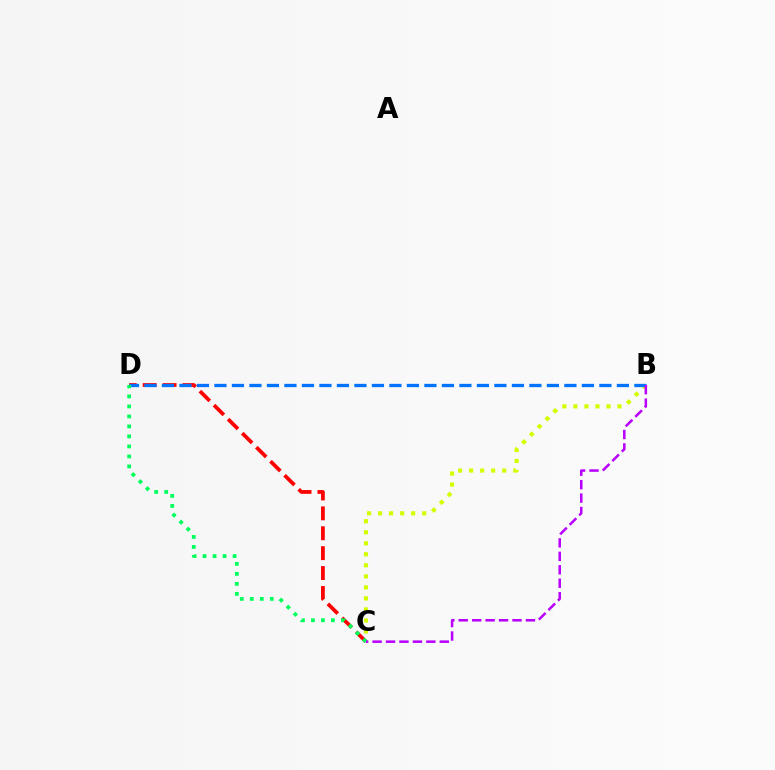{('C', 'D'): [{'color': '#ff0000', 'line_style': 'dashed', 'thickness': 2.7}, {'color': '#00ff5c', 'line_style': 'dotted', 'thickness': 2.72}], ('B', 'C'): [{'color': '#d1ff00', 'line_style': 'dotted', 'thickness': 2.99}, {'color': '#b900ff', 'line_style': 'dashed', 'thickness': 1.83}], ('B', 'D'): [{'color': '#0074ff', 'line_style': 'dashed', 'thickness': 2.38}]}